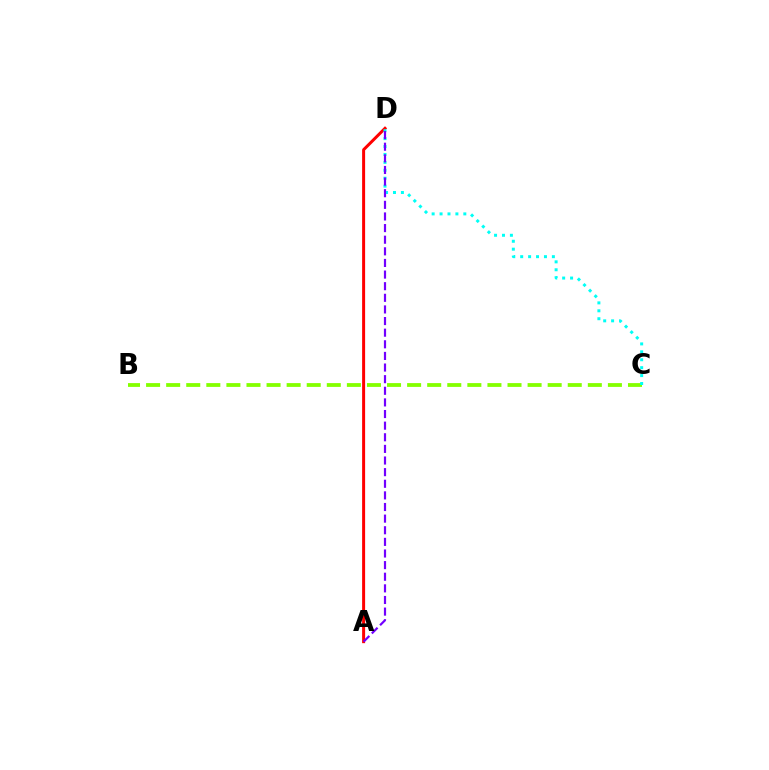{('A', 'D'): [{'color': '#ff0000', 'line_style': 'solid', 'thickness': 2.16}, {'color': '#7200ff', 'line_style': 'dashed', 'thickness': 1.58}], ('B', 'C'): [{'color': '#84ff00', 'line_style': 'dashed', 'thickness': 2.73}], ('C', 'D'): [{'color': '#00fff6', 'line_style': 'dotted', 'thickness': 2.15}]}